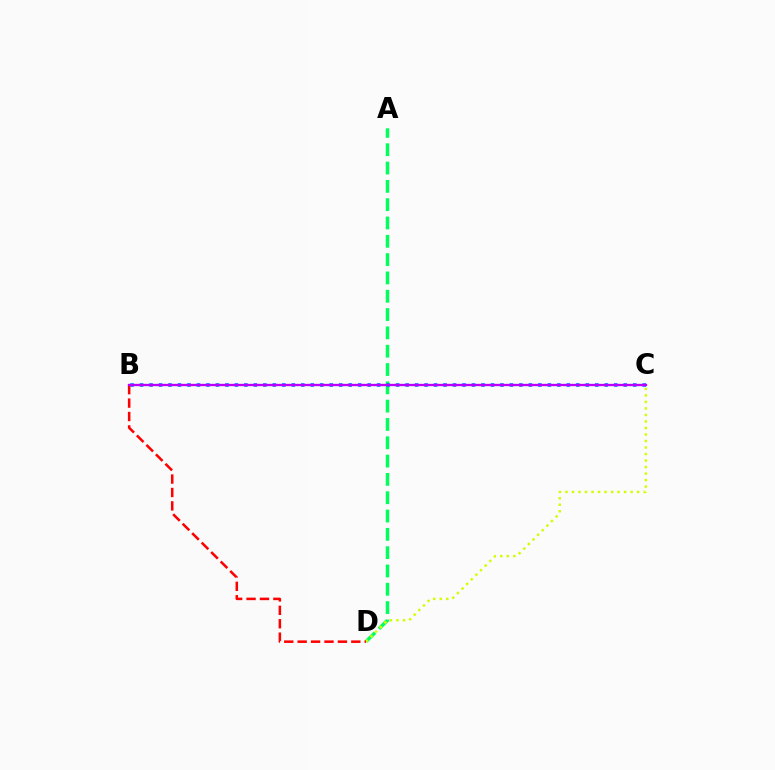{('A', 'D'): [{'color': '#00ff5c', 'line_style': 'dashed', 'thickness': 2.49}], ('C', 'D'): [{'color': '#d1ff00', 'line_style': 'dotted', 'thickness': 1.77}], ('B', 'D'): [{'color': '#ff0000', 'line_style': 'dashed', 'thickness': 1.82}], ('B', 'C'): [{'color': '#0074ff', 'line_style': 'dotted', 'thickness': 2.58}, {'color': '#b900ff', 'line_style': 'solid', 'thickness': 1.67}]}